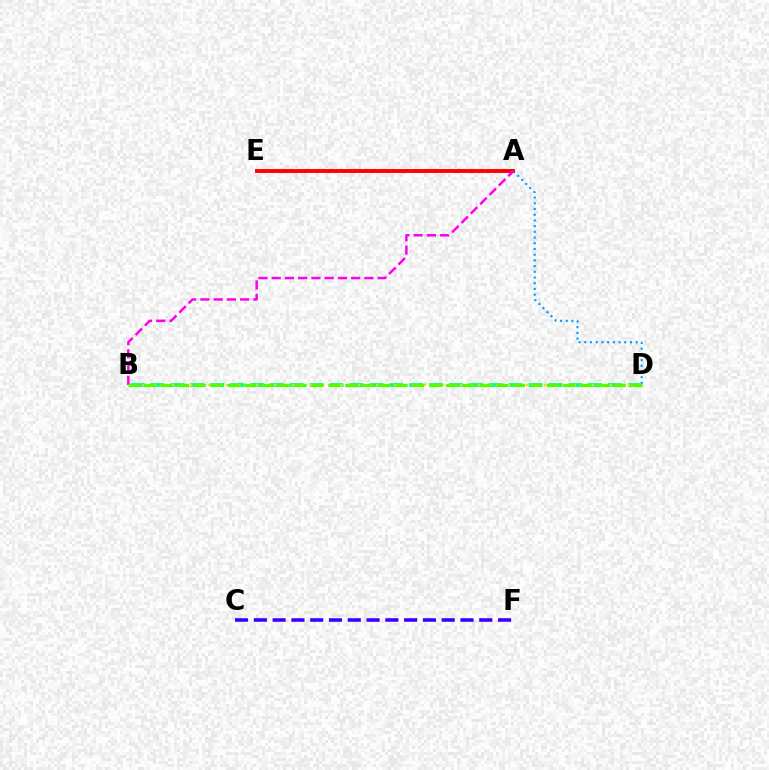{('A', 'D'): [{'color': '#009eff', 'line_style': 'dotted', 'thickness': 1.55}], ('A', 'E'): [{'color': '#ff0000', 'line_style': 'solid', 'thickness': 2.81}], ('A', 'B'): [{'color': '#ff00ed', 'line_style': 'dashed', 'thickness': 1.8}], ('B', 'D'): [{'color': '#00ff86', 'line_style': 'dashed', 'thickness': 2.7}, {'color': '#ffd500', 'line_style': 'dotted', 'thickness': 1.63}, {'color': '#4fff00', 'line_style': 'dashed', 'thickness': 2.28}], ('C', 'F'): [{'color': '#3700ff', 'line_style': 'dashed', 'thickness': 2.55}]}